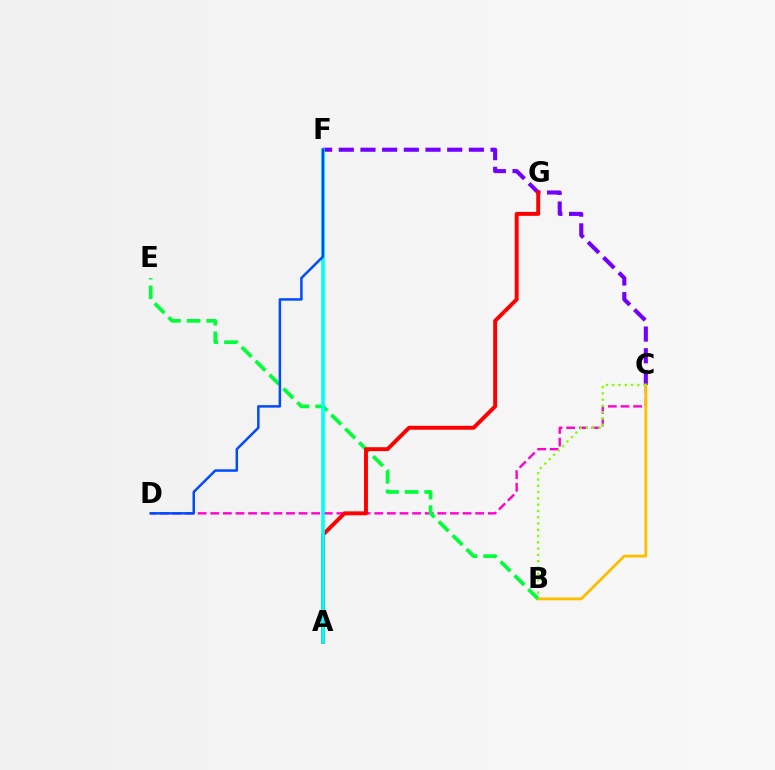{('C', 'D'): [{'color': '#ff00cf', 'line_style': 'dashed', 'thickness': 1.71}], ('C', 'F'): [{'color': '#7200ff', 'line_style': 'dashed', 'thickness': 2.95}], ('B', 'C'): [{'color': '#ffbd00', 'line_style': 'solid', 'thickness': 2.02}, {'color': '#84ff00', 'line_style': 'dotted', 'thickness': 1.71}], ('B', 'E'): [{'color': '#00ff39', 'line_style': 'dashed', 'thickness': 2.66}], ('A', 'G'): [{'color': '#ff0000', 'line_style': 'solid', 'thickness': 2.82}], ('A', 'F'): [{'color': '#00fff6', 'line_style': 'solid', 'thickness': 2.61}], ('D', 'F'): [{'color': '#004bff', 'line_style': 'solid', 'thickness': 1.79}]}